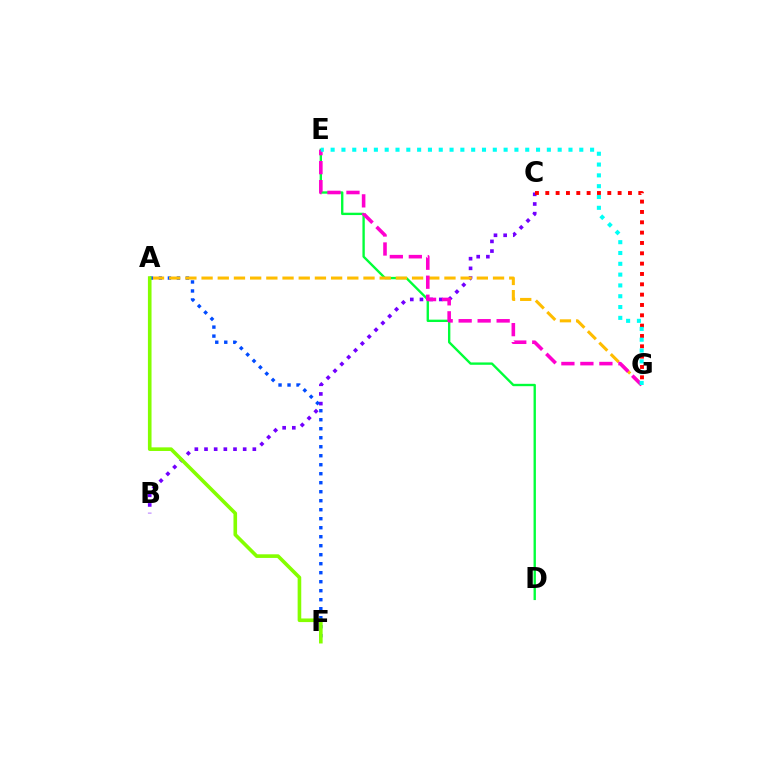{('B', 'C'): [{'color': '#7200ff', 'line_style': 'dotted', 'thickness': 2.63}], ('C', 'G'): [{'color': '#ff0000', 'line_style': 'dotted', 'thickness': 2.81}], ('D', 'E'): [{'color': '#00ff39', 'line_style': 'solid', 'thickness': 1.7}], ('A', 'F'): [{'color': '#004bff', 'line_style': 'dotted', 'thickness': 2.44}, {'color': '#84ff00', 'line_style': 'solid', 'thickness': 2.61}], ('A', 'G'): [{'color': '#ffbd00', 'line_style': 'dashed', 'thickness': 2.2}], ('E', 'G'): [{'color': '#ff00cf', 'line_style': 'dashed', 'thickness': 2.58}, {'color': '#00fff6', 'line_style': 'dotted', 'thickness': 2.94}]}